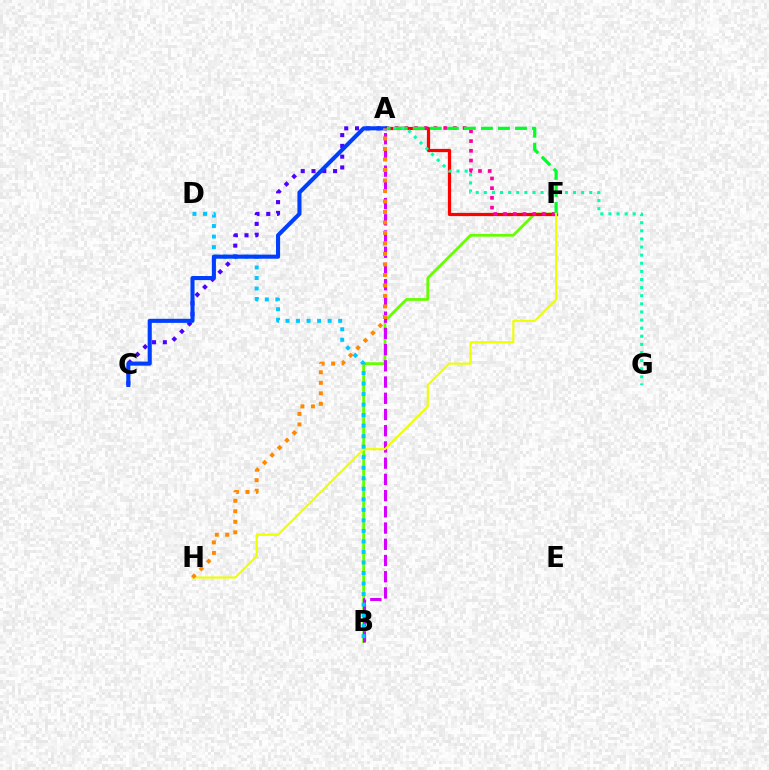{('B', 'F'): [{'color': '#66ff00', 'line_style': 'solid', 'thickness': 2.0}], ('A', 'F'): [{'color': '#ff0000', 'line_style': 'solid', 'thickness': 2.32}, {'color': '#ff00a0', 'line_style': 'dotted', 'thickness': 2.64}, {'color': '#00ff27', 'line_style': 'dashed', 'thickness': 2.31}], ('A', 'C'): [{'color': '#4f00ff', 'line_style': 'dotted', 'thickness': 2.93}, {'color': '#003fff', 'line_style': 'solid', 'thickness': 2.94}], ('A', 'B'): [{'color': '#d600ff', 'line_style': 'dashed', 'thickness': 2.2}], ('F', 'H'): [{'color': '#eeff00', 'line_style': 'solid', 'thickness': 1.53}], ('A', 'G'): [{'color': '#00ffaf', 'line_style': 'dotted', 'thickness': 2.2}], ('B', 'D'): [{'color': '#00c7ff', 'line_style': 'dotted', 'thickness': 2.86}], ('A', 'H'): [{'color': '#ff8800', 'line_style': 'dotted', 'thickness': 2.85}]}